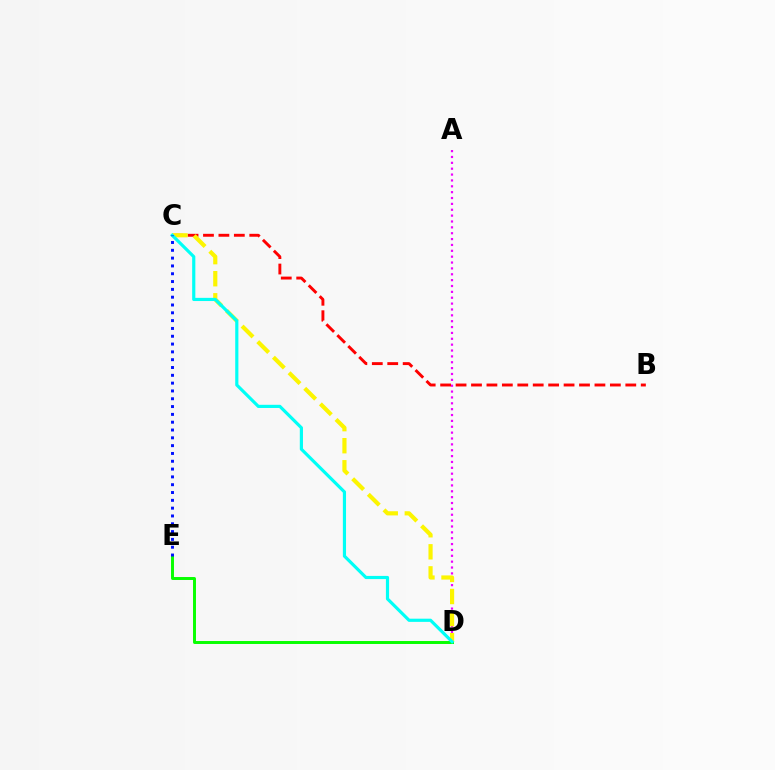{('A', 'D'): [{'color': '#ee00ff', 'line_style': 'dotted', 'thickness': 1.59}], ('D', 'E'): [{'color': '#08ff00', 'line_style': 'solid', 'thickness': 2.13}], ('B', 'C'): [{'color': '#ff0000', 'line_style': 'dashed', 'thickness': 2.1}], ('C', 'D'): [{'color': '#fcf500', 'line_style': 'dashed', 'thickness': 3.0}, {'color': '#00fff6', 'line_style': 'solid', 'thickness': 2.29}], ('C', 'E'): [{'color': '#0010ff', 'line_style': 'dotted', 'thickness': 2.12}]}